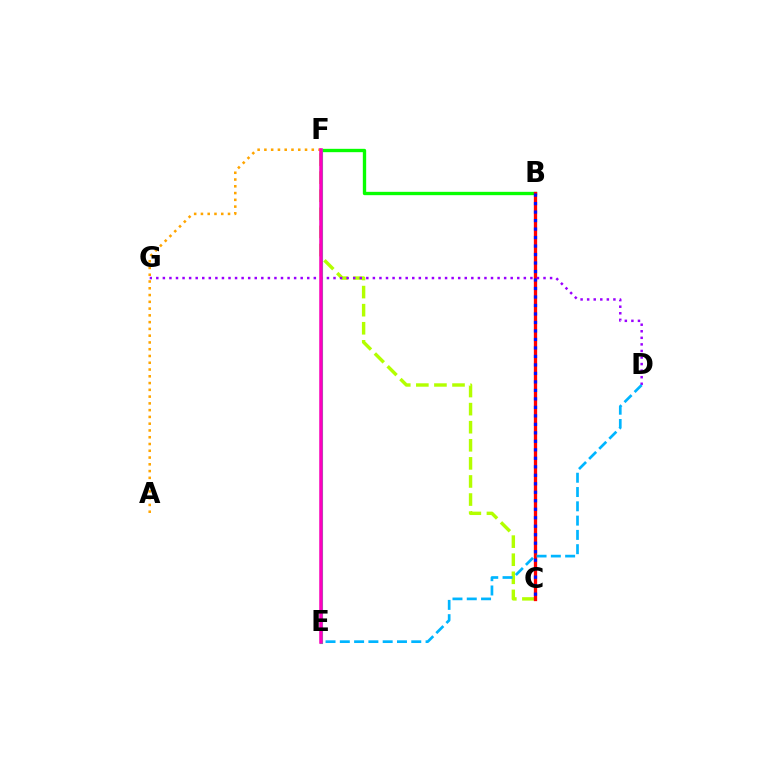{('B', 'F'): [{'color': '#08ff00', 'line_style': 'solid', 'thickness': 2.41}], ('C', 'F'): [{'color': '#b3ff00', 'line_style': 'dashed', 'thickness': 2.46}], ('B', 'C'): [{'color': '#ff0000', 'line_style': 'solid', 'thickness': 2.37}, {'color': '#0010ff', 'line_style': 'dotted', 'thickness': 2.31}], ('E', 'F'): [{'color': '#00ff9d', 'line_style': 'solid', 'thickness': 2.26}, {'color': '#ff00bd', 'line_style': 'solid', 'thickness': 2.54}], ('D', 'G'): [{'color': '#9b00ff', 'line_style': 'dotted', 'thickness': 1.78}], ('D', 'E'): [{'color': '#00b5ff', 'line_style': 'dashed', 'thickness': 1.94}], ('A', 'F'): [{'color': '#ffa500', 'line_style': 'dotted', 'thickness': 1.84}]}